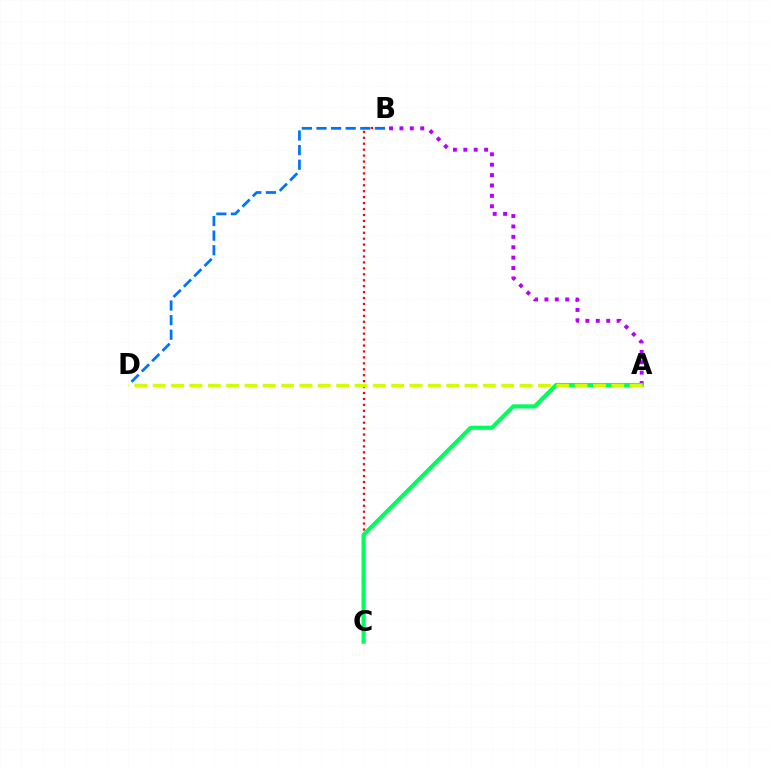{('B', 'C'): [{'color': '#ff0000', 'line_style': 'dotted', 'thickness': 1.61}], ('A', 'B'): [{'color': '#b900ff', 'line_style': 'dotted', 'thickness': 2.82}], ('A', 'C'): [{'color': '#00ff5c', 'line_style': 'solid', 'thickness': 2.98}], ('B', 'D'): [{'color': '#0074ff', 'line_style': 'dashed', 'thickness': 1.98}], ('A', 'D'): [{'color': '#d1ff00', 'line_style': 'dashed', 'thickness': 2.49}]}